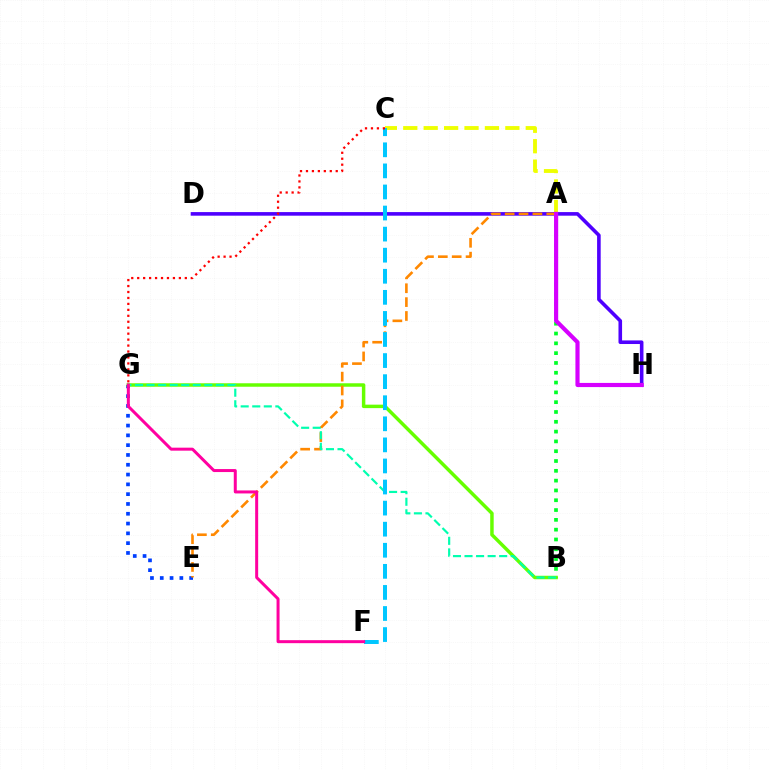{('D', 'H'): [{'color': '#4f00ff', 'line_style': 'solid', 'thickness': 2.59}], ('A', 'B'): [{'color': '#00ff27', 'line_style': 'dotted', 'thickness': 2.66}], ('E', 'G'): [{'color': '#003fff', 'line_style': 'dotted', 'thickness': 2.66}], ('B', 'G'): [{'color': '#66ff00', 'line_style': 'solid', 'thickness': 2.5}, {'color': '#00ffaf', 'line_style': 'dashed', 'thickness': 1.57}], ('A', 'C'): [{'color': '#eeff00', 'line_style': 'dashed', 'thickness': 2.77}], ('A', 'E'): [{'color': '#ff8800', 'line_style': 'dashed', 'thickness': 1.88}], ('C', 'F'): [{'color': '#00c7ff', 'line_style': 'dashed', 'thickness': 2.86}], ('C', 'G'): [{'color': '#ff0000', 'line_style': 'dotted', 'thickness': 1.62}], ('F', 'G'): [{'color': '#ff00a0', 'line_style': 'solid', 'thickness': 2.16}], ('A', 'H'): [{'color': '#d600ff', 'line_style': 'solid', 'thickness': 2.99}]}